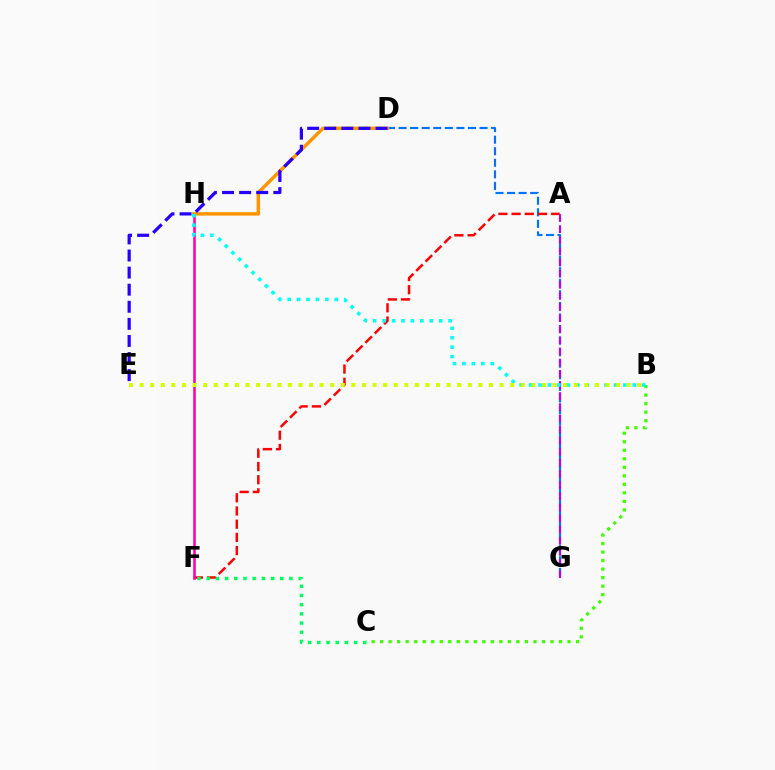{('D', 'G'): [{'color': '#0074ff', 'line_style': 'dashed', 'thickness': 1.57}], ('A', 'F'): [{'color': '#ff0000', 'line_style': 'dashed', 'thickness': 1.79}], ('A', 'G'): [{'color': '#b900ff', 'line_style': 'dashed', 'thickness': 1.51}], ('F', 'H'): [{'color': '#ff00ac', 'line_style': 'solid', 'thickness': 1.84}], ('D', 'H'): [{'color': '#ff9400', 'line_style': 'solid', 'thickness': 2.46}], ('B', 'C'): [{'color': '#3dff00', 'line_style': 'dotted', 'thickness': 2.31}], ('B', 'H'): [{'color': '#00fff6', 'line_style': 'dotted', 'thickness': 2.56}], ('B', 'E'): [{'color': '#d1ff00', 'line_style': 'dotted', 'thickness': 2.88}], ('D', 'E'): [{'color': '#2500ff', 'line_style': 'dashed', 'thickness': 2.32}], ('C', 'F'): [{'color': '#00ff5c', 'line_style': 'dotted', 'thickness': 2.5}]}